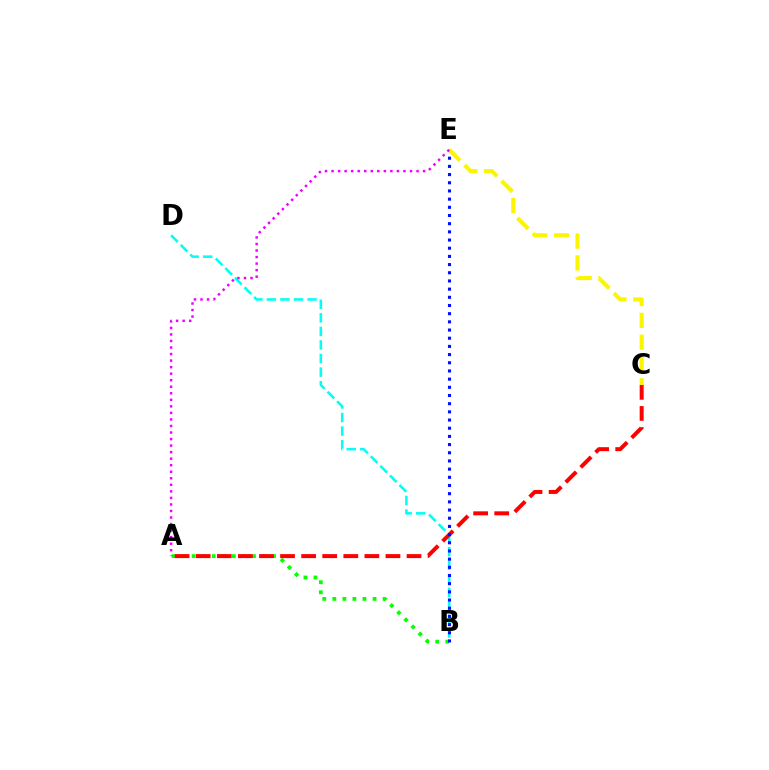{('A', 'B'): [{'color': '#08ff00', 'line_style': 'dotted', 'thickness': 2.73}], ('B', 'D'): [{'color': '#00fff6', 'line_style': 'dashed', 'thickness': 1.84}], ('A', 'C'): [{'color': '#ff0000', 'line_style': 'dashed', 'thickness': 2.86}], ('B', 'E'): [{'color': '#0010ff', 'line_style': 'dotted', 'thickness': 2.22}], ('C', 'E'): [{'color': '#fcf500', 'line_style': 'dashed', 'thickness': 2.96}], ('A', 'E'): [{'color': '#ee00ff', 'line_style': 'dotted', 'thickness': 1.78}]}